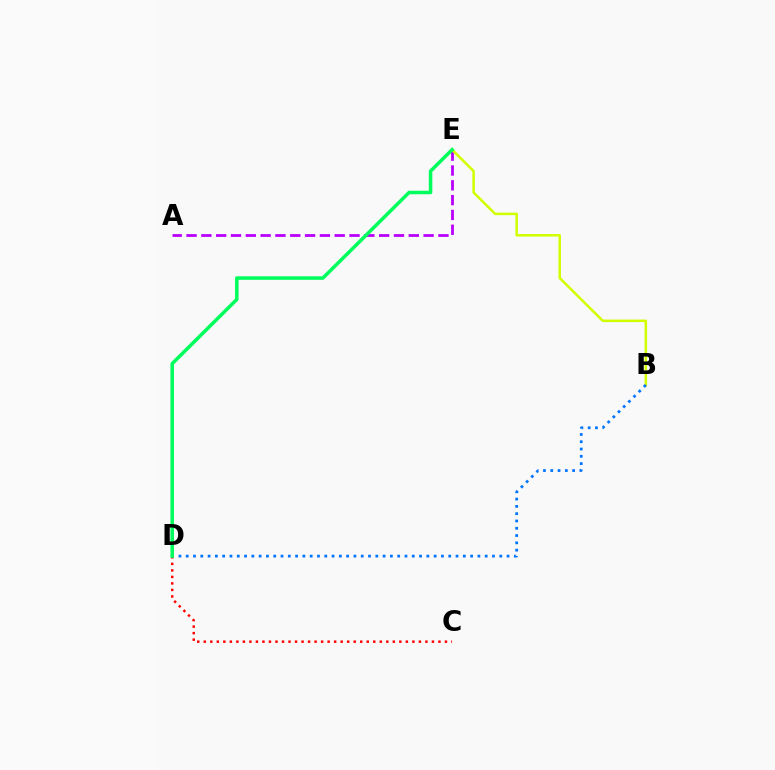{('A', 'E'): [{'color': '#b900ff', 'line_style': 'dashed', 'thickness': 2.01}], ('B', 'E'): [{'color': '#d1ff00', 'line_style': 'solid', 'thickness': 1.82}], ('B', 'D'): [{'color': '#0074ff', 'line_style': 'dotted', 'thickness': 1.98}], ('C', 'D'): [{'color': '#ff0000', 'line_style': 'dotted', 'thickness': 1.77}], ('D', 'E'): [{'color': '#00ff5c', 'line_style': 'solid', 'thickness': 2.53}]}